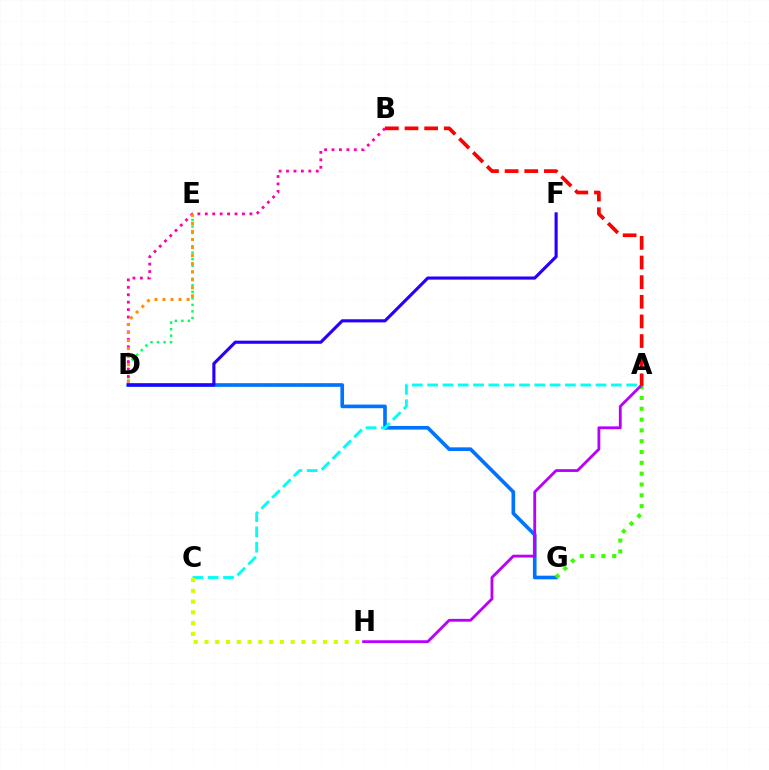{('D', 'G'): [{'color': '#0074ff', 'line_style': 'solid', 'thickness': 2.63}], ('A', 'C'): [{'color': '#00fff6', 'line_style': 'dashed', 'thickness': 2.08}], ('A', 'G'): [{'color': '#3dff00', 'line_style': 'dotted', 'thickness': 2.94}], ('D', 'E'): [{'color': '#00ff5c', 'line_style': 'dotted', 'thickness': 1.77}, {'color': '#ff9400', 'line_style': 'dotted', 'thickness': 2.18}], ('B', 'D'): [{'color': '#ff00ac', 'line_style': 'dotted', 'thickness': 2.02}], ('C', 'H'): [{'color': '#d1ff00', 'line_style': 'dotted', 'thickness': 2.93}], ('A', 'H'): [{'color': '#b900ff', 'line_style': 'solid', 'thickness': 2.04}], ('D', 'F'): [{'color': '#2500ff', 'line_style': 'solid', 'thickness': 2.25}], ('A', 'B'): [{'color': '#ff0000', 'line_style': 'dashed', 'thickness': 2.67}]}